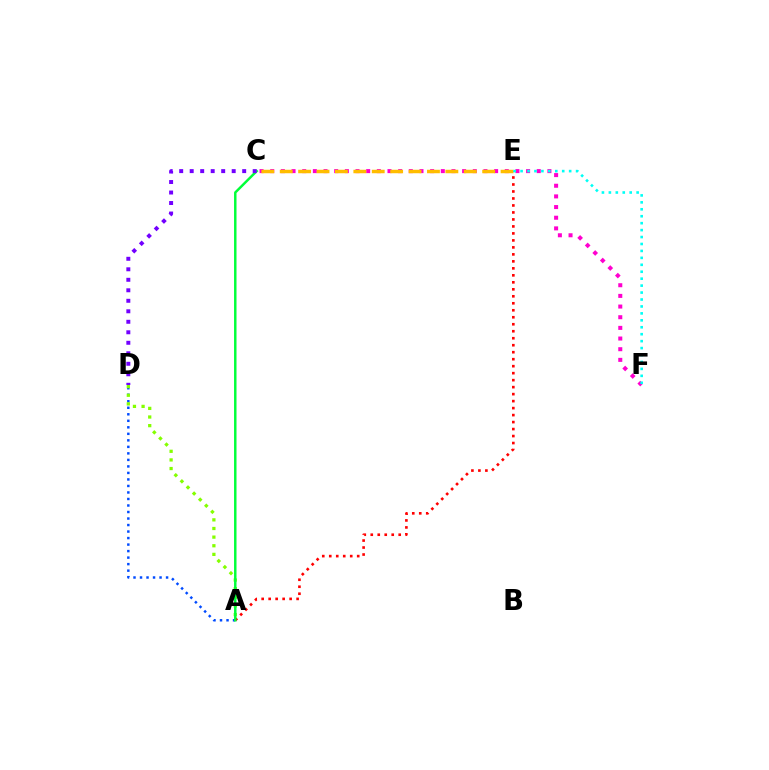{('A', 'D'): [{'color': '#004bff', 'line_style': 'dotted', 'thickness': 1.77}, {'color': '#84ff00', 'line_style': 'dotted', 'thickness': 2.34}], ('A', 'E'): [{'color': '#ff0000', 'line_style': 'dotted', 'thickness': 1.9}], ('A', 'C'): [{'color': '#00ff39', 'line_style': 'solid', 'thickness': 1.77}], ('C', 'F'): [{'color': '#ff00cf', 'line_style': 'dotted', 'thickness': 2.9}], ('C', 'E'): [{'color': '#ffbd00', 'line_style': 'dashed', 'thickness': 2.5}], ('E', 'F'): [{'color': '#00fff6', 'line_style': 'dotted', 'thickness': 1.89}], ('C', 'D'): [{'color': '#7200ff', 'line_style': 'dotted', 'thickness': 2.85}]}